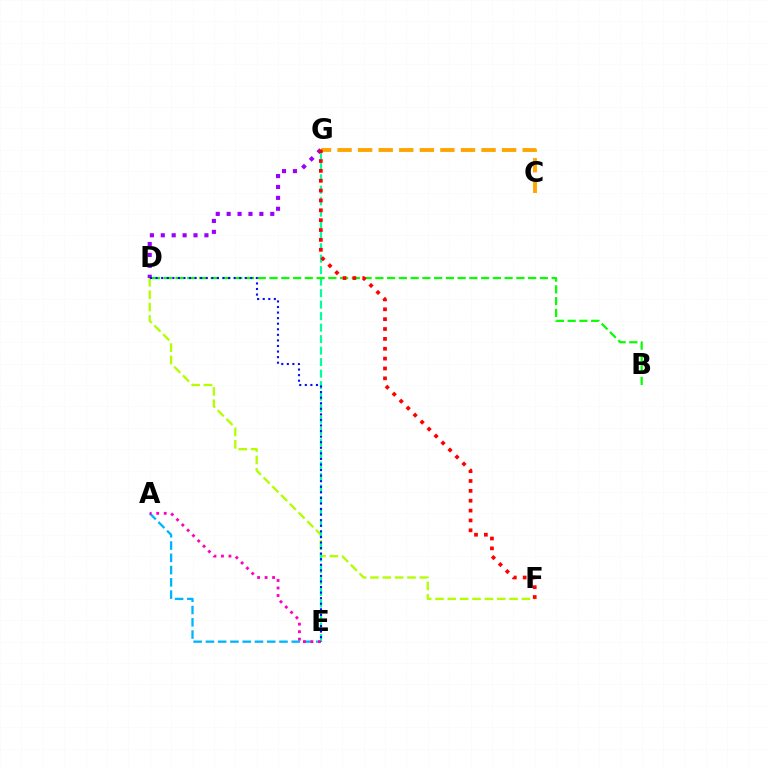{('C', 'G'): [{'color': '#ffa500', 'line_style': 'dashed', 'thickness': 2.79}], ('A', 'E'): [{'color': '#00b5ff', 'line_style': 'dashed', 'thickness': 1.67}, {'color': '#ff00bd', 'line_style': 'dotted', 'thickness': 2.04}], ('D', 'F'): [{'color': '#b3ff00', 'line_style': 'dashed', 'thickness': 1.68}], ('E', 'G'): [{'color': '#00ff9d', 'line_style': 'dashed', 'thickness': 1.56}], ('B', 'D'): [{'color': '#08ff00', 'line_style': 'dashed', 'thickness': 1.6}], ('D', 'G'): [{'color': '#9b00ff', 'line_style': 'dotted', 'thickness': 2.96}], ('F', 'G'): [{'color': '#ff0000', 'line_style': 'dotted', 'thickness': 2.68}], ('D', 'E'): [{'color': '#0010ff', 'line_style': 'dotted', 'thickness': 1.51}]}